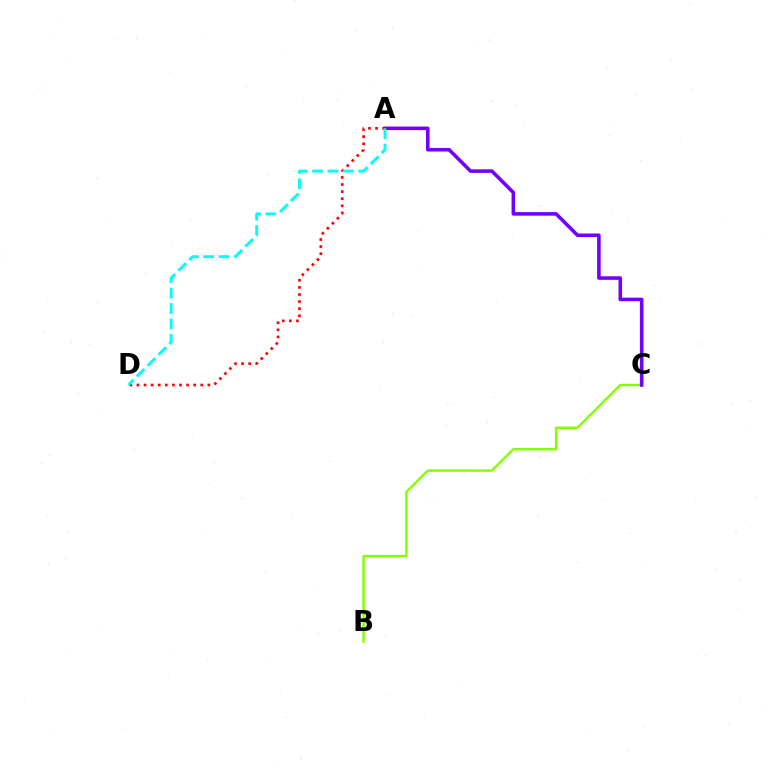{('B', 'C'): [{'color': '#84ff00', 'line_style': 'solid', 'thickness': 1.72}], ('A', 'C'): [{'color': '#7200ff', 'line_style': 'solid', 'thickness': 2.57}], ('A', 'D'): [{'color': '#ff0000', 'line_style': 'dotted', 'thickness': 1.93}, {'color': '#00fff6', 'line_style': 'dashed', 'thickness': 2.09}]}